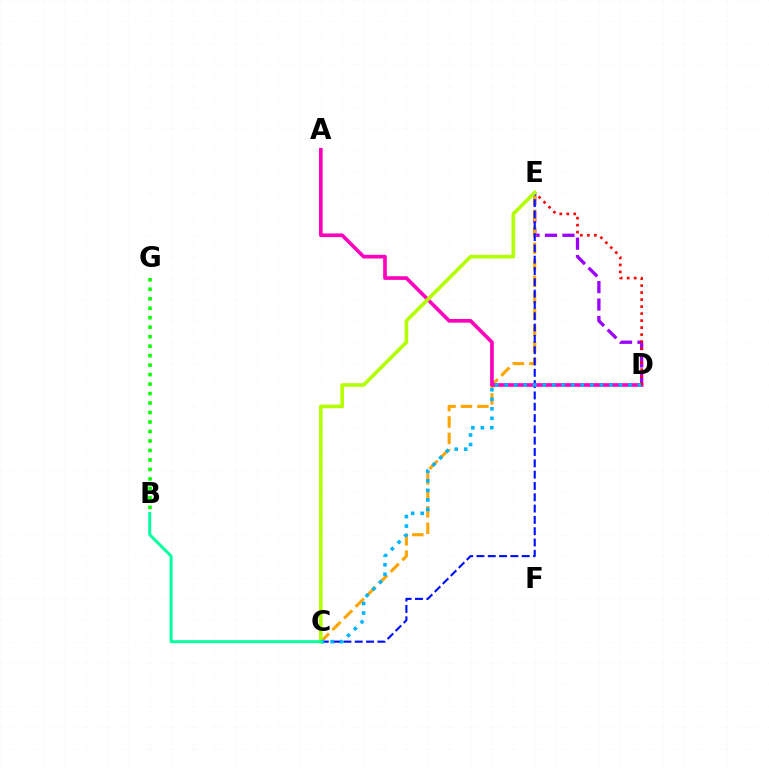{('D', 'E'): [{'color': '#9b00ff', 'line_style': 'dashed', 'thickness': 2.37}, {'color': '#ff0000', 'line_style': 'dotted', 'thickness': 1.9}], ('B', 'G'): [{'color': '#08ff00', 'line_style': 'dotted', 'thickness': 2.58}], ('C', 'E'): [{'color': '#ffa500', 'line_style': 'dashed', 'thickness': 2.23}, {'color': '#0010ff', 'line_style': 'dashed', 'thickness': 1.54}, {'color': '#b3ff00', 'line_style': 'solid', 'thickness': 2.62}], ('A', 'D'): [{'color': '#ff00bd', 'line_style': 'solid', 'thickness': 2.63}], ('C', 'D'): [{'color': '#00b5ff', 'line_style': 'dotted', 'thickness': 2.59}], ('B', 'C'): [{'color': '#00ff9d', 'line_style': 'solid', 'thickness': 2.13}]}